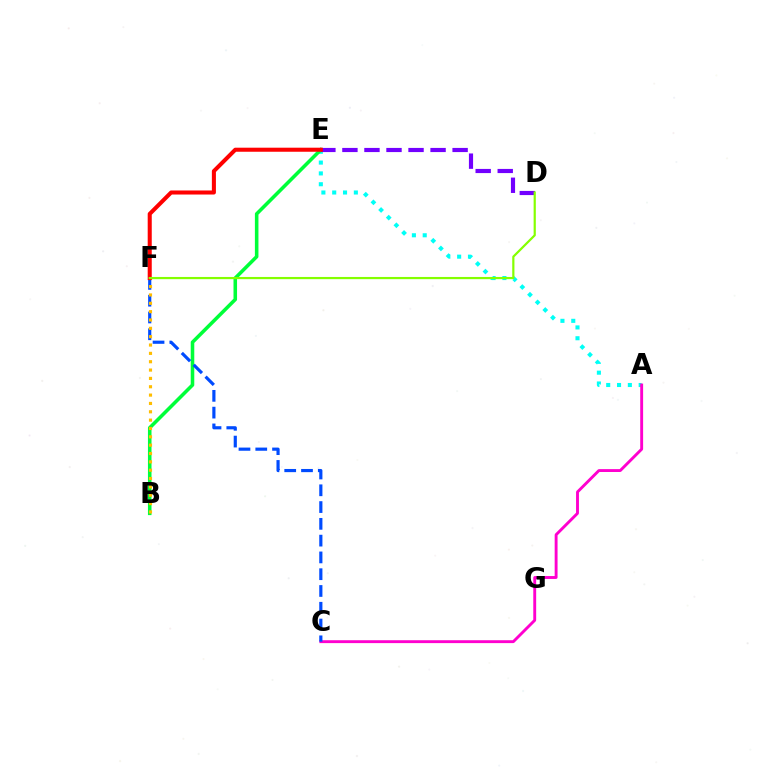{('A', 'E'): [{'color': '#00fff6', 'line_style': 'dotted', 'thickness': 2.94}], ('B', 'E'): [{'color': '#00ff39', 'line_style': 'solid', 'thickness': 2.56}], ('A', 'C'): [{'color': '#ff00cf', 'line_style': 'solid', 'thickness': 2.08}], ('C', 'F'): [{'color': '#004bff', 'line_style': 'dashed', 'thickness': 2.28}], ('B', 'F'): [{'color': '#ffbd00', 'line_style': 'dotted', 'thickness': 2.27}], ('D', 'E'): [{'color': '#7200ff', 'line_style': 'dashed', 'thickness': 2.99}], ('E', 'F'): [{'color': '#ff0000', 'line_style': 'solid', 'thickness': 2.92}], ('D', 'F'): [{'color': '#84ff00', 'line_style': 'solid', 'thickness': 1.58}]}